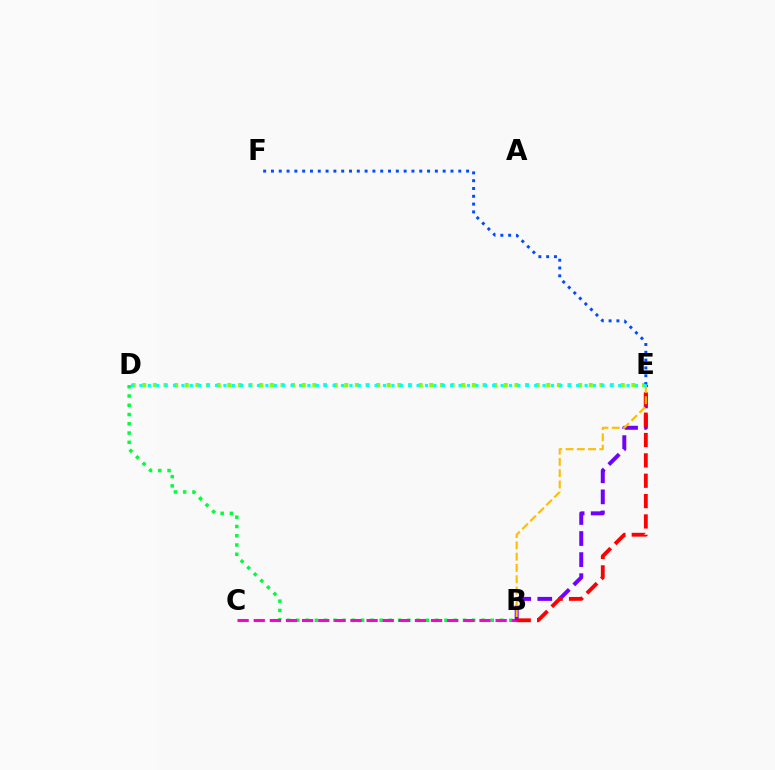{('B', 'D'): [{'color': '#00ff39', 'line_style': 'dotted', 'thickness': 2.52}], ('B', 'C'): [{'color': '#ff00cf', 'line_style': 'dashed', 'thickness': 2.19}], ('B', 'E'): [{'color': '#7200ff', 'line_style': 'dashed', 'thickness': 2.86}, {'color': '#ff0000', 'line_style': 'dashed', 'thickness': 2.77}, {'color': '#ffbd00', 'line_style': 'dashed', 'thickness': 1.53}], ('D', 'E'): [{'color': '#84ff00', 'line_style': 'dotted', 'thickness': 2.89}, {'color': '#00fff6', 'line_style': 'dotted', 'thickness': 2.28}], ('E', 'F'): [{'color': '#004bff', 'line_style': 'dotted', 'thickness': 2.12}]}